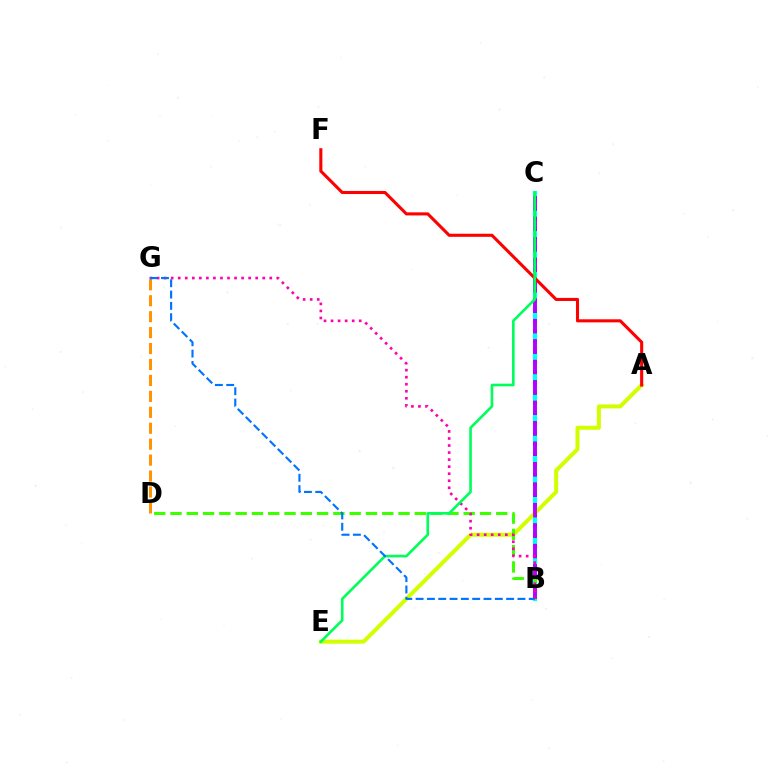{('B', 'C'): [{'color': '#00fff6', 'line_style': 'solid', 'thickness': 2.99}, {'color': '#2500ff', 'line_style': 'dotted', 'thickness': 2.78}, {'color': '#b900ff', 'line_style': 'dashed', 'thickness': 2.78}], ('D', 'G'): [{'color': '#ff9400', 'line_style': 'dashed', 'thickness': 2.17}], ('A', 'E'): [{'color': '#d1ff00', 'line_style': 'solid', 'thickness': 2.88}], ('B', 'D'): [{'color': '#3dff00', 'line_style': 'dashed', 'thickness': 2.21}], ('B', 'G'): [{'color': '#ff00ac', 'line_style': 'dotted', 'thickness': 1.91}, {'color': '#0074ff', 'line_style': 'dashed', 'thickness': 1.54}], ('A', 'F'): [{'color': '#ff0000', 'line_style': 'solid', 'thickness': 2.22}], ('C', 'E'): [{'color': '#00ff5c', 'line_style': 'solid', 'thickness': 1.9}]}